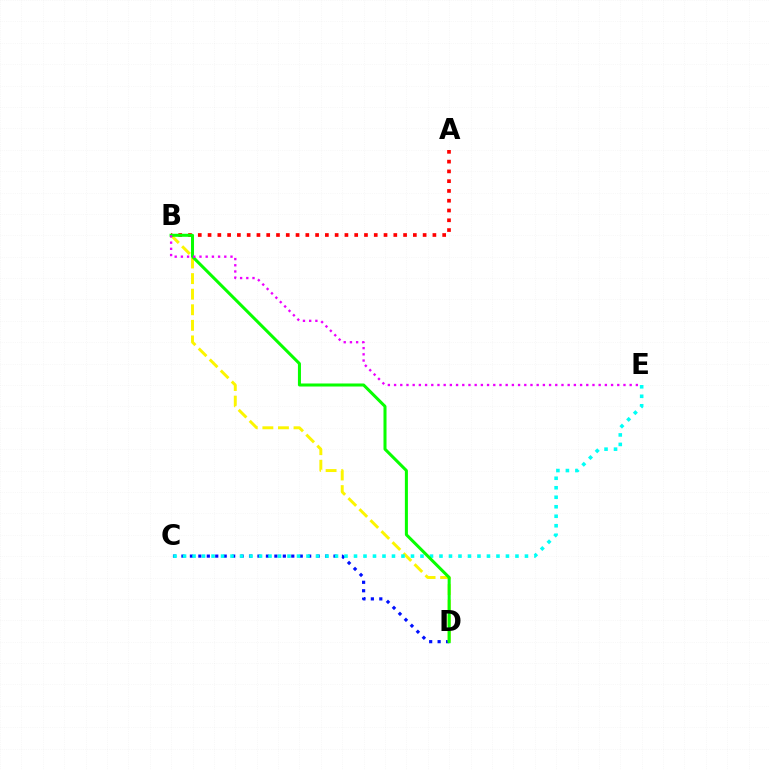{('C', 'D'): [{'color': '#0010ff', 'line_style': 'dotted', 'thickness': 2.3}], ('B', 'D'): [{'color': '#fcf500', 'line_style': 'dashed', 'thickness': 2.12}, {'color': '#08ff00', 'line_style': 'solid', 'thickness': 2.18}], ('C', 'E'): [{'color': '#00fff6', 'line_style': 'dotted', 'thickness': 2.58}], ('A', 'B'): [{'color': '#ff0000', 'line_style': 'dotted', 'thickness': 2.66}], ('B', 'E'): [{'color': '#ee00ff', 'line_style': 'dotted', 'thickness': 1.68}]}